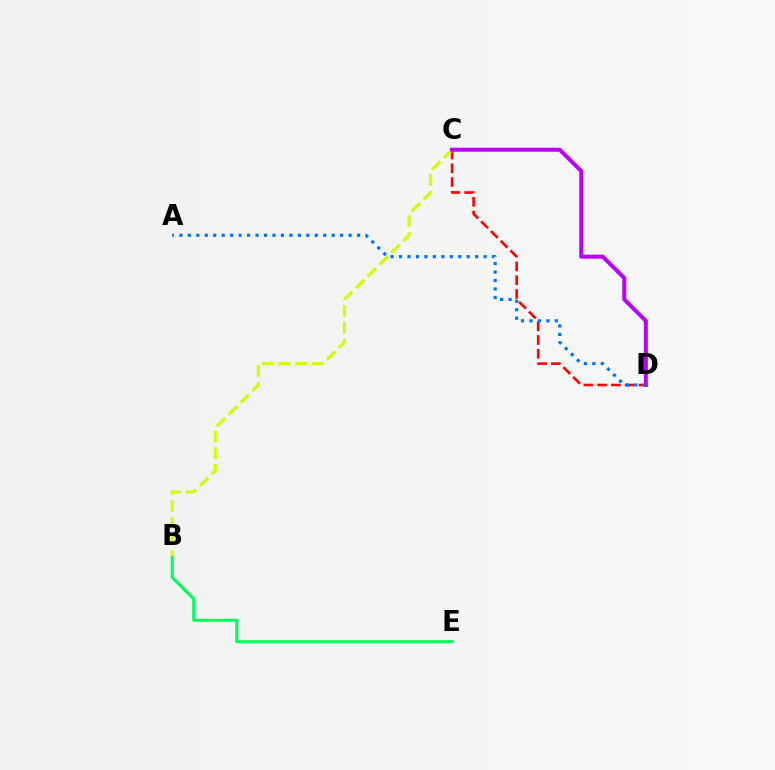{('B', 'E'): [{'color': '#00ff5c', 'line_style': 'solid', 'thickness': 2.22}], ('C', 'D'): [{'color': '#ff0000', 'line_style': 'dashed', 'thickness': 1.87}, {'color': '#b900ff', 'line_style': 'solid', 'thickness': 2.88}], ('B', 'C'): [{'color': '#d1ff00', 'line_style': 'dashed', 'thickness': 2.27}], ('A', 'D'): [{'color': '#0074ff', 'line_style': 'dotted', 'thickness': 2.3}]}